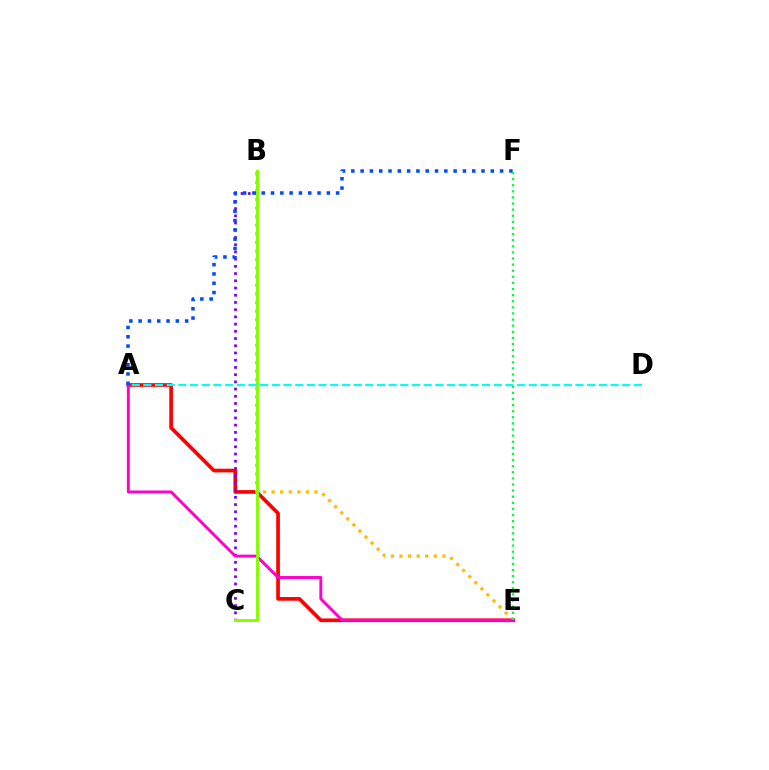{('A', 'E'): [{'color': '#ff0000', 'line_style': 'solid', 'thickness': 2.66}, {'color': '#ff00cf', 'line_style': 'solid', 'thickness': 2.11}], ('B', 'E'): [{'color': '#ffbd00', 'line_style': 'dotted', 'thickness': 2.33}], ('B', 'C'): [{'color': '#7200ff', 'line_style': 'dotted', 'thickness': 1.96}, {'color': '#84ff00', 'line_style': 'solid', 'thickness': 2.12}], ('A', 'F'): [{'color': '#004bff', 'line_style': 'dotted', 'thickness': 2.53}], ('E', 'F'): [{'color': '#00ff39', 'line_style': 'dotted', 'thickness': 1.66}], ('A', 'D'): [{'color': '#00fff6', 'line_style': 'dashed', 'thickness': 1.59}]}